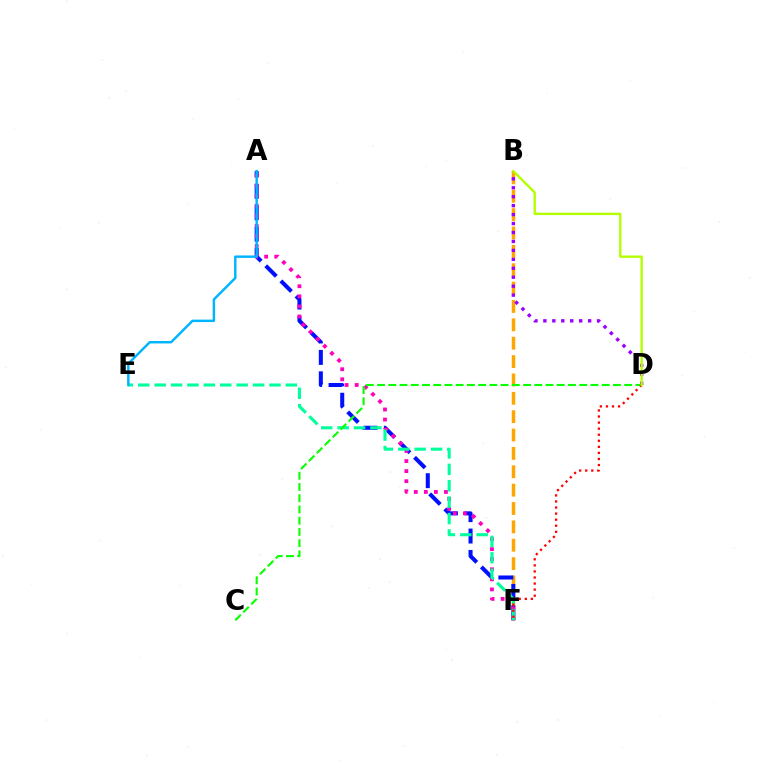{('B', 'F'): [{'color': '#ffa500', 'line_style': 'dashed', 'thickness': 2.49}], ('A', 'F'): [{'color': '#0010ff', 'line_style': 'dashed', 'thickness': 2.91}, {'color': '#ff00bd', 'line_style': 'dotted', 'thickness': 2.74}], ('B', 'D'): [{'color': '#9b00ff', 'line_style': 'dotted', 'thickness': 2.43}, {'color': '#b3ff00', 'line_style': 'solid', 'thickness': 1.71}], ('E', 'F'): [{'color': '#00ff9d', 'line_style': 'dashed', 'thickness': 2.23}], ('C', 'D'): [{'color': '#08ff00', 'line_style': 'dashed', 'thickness': 1.53}], ('D', 'F'): [{'color': '#ff0000', 'line_style': 'dotted', 'thickness': 1.65}], ('A', 'E'): [{'color': '#00b5ff', 'line_style': 'solid', 'thickness': 1.76}]}